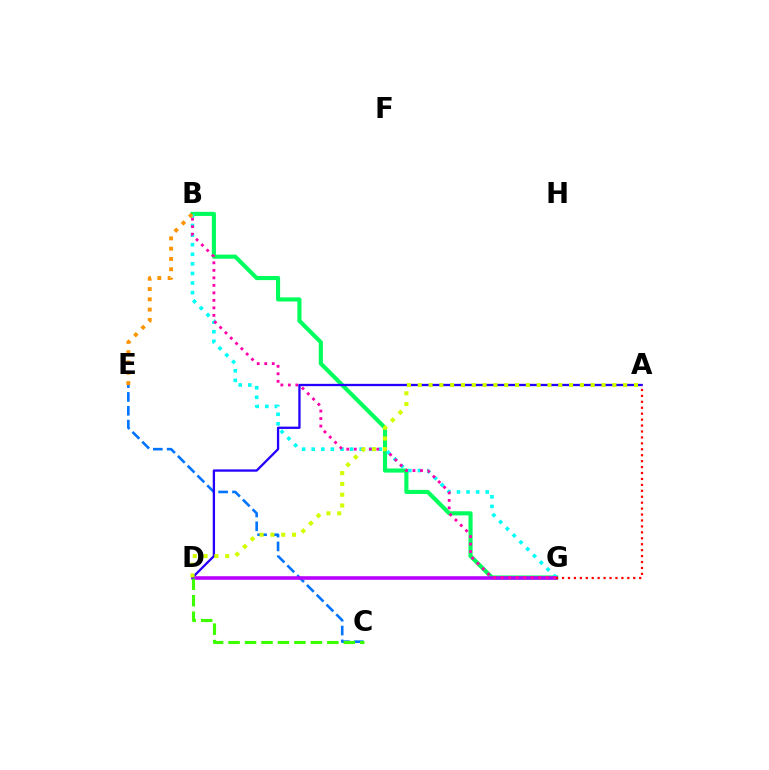{('B', 'G'): [{'color': '#00ff5c', 'line_style': 'solid', 'thickness': 2.97}, {'color': '#00fff6', 'line_style': 'dotted', 'thickness': 2.6}, {'color': '#ff00ac', 'line_style': 'dotted', 'thickness': 2.04}], ('C', 'E'): [{'color': '#0074ff', 'line_style': 'dashed', 'thickness': 1.88}], ('D', 'G'): [{'color': '#b900ff', 'line_style': 'solid', 'thickness': 2.57}], ('C', 'D'): [{'color': '#3dff00', 'line_style': 'dashed', 'thickness': 2.24}], ('A', 'D'): [{'color': '#2500ff', 'line_style': 'solid', 'thickness': 1.66}, {'color': '#d1ff00', 'line_style': 'dotted', 'thickness': 2.94}], ('B', 'E'): [{'color': '#ff9400', 'line_style': 'dotted', 'thickness': 2.8}], ('A', 'G'): [{'color': '#ff0000', 'line_style': 'dotted', 'thickness': 1.61}]}